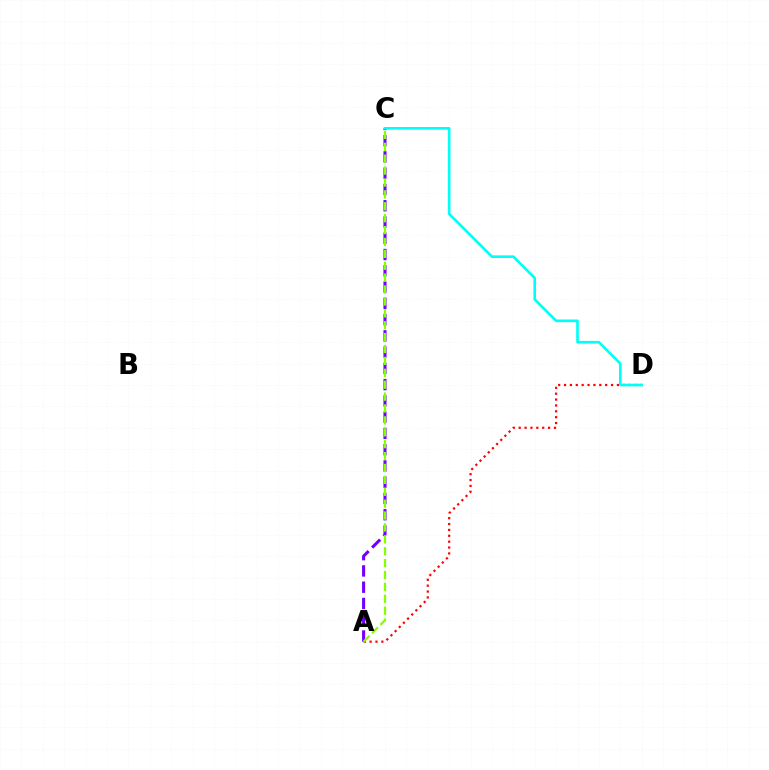{('A', 'D'): [{'color': '#ff0000', 'line_style': 'dotted', 'thickness': 1.6}], ('A', 'C'): [{'color': '#7200ff', 'line_style': 'dashed', 'thickness': 2.21}, {'color': '#84ff00', 'line_style': 'dashed', 'thickness': 1.62}], ('C', 'D'): [{'color': '#00fff6', 'line_style': 'solid', 'thickness': 1.91}]}